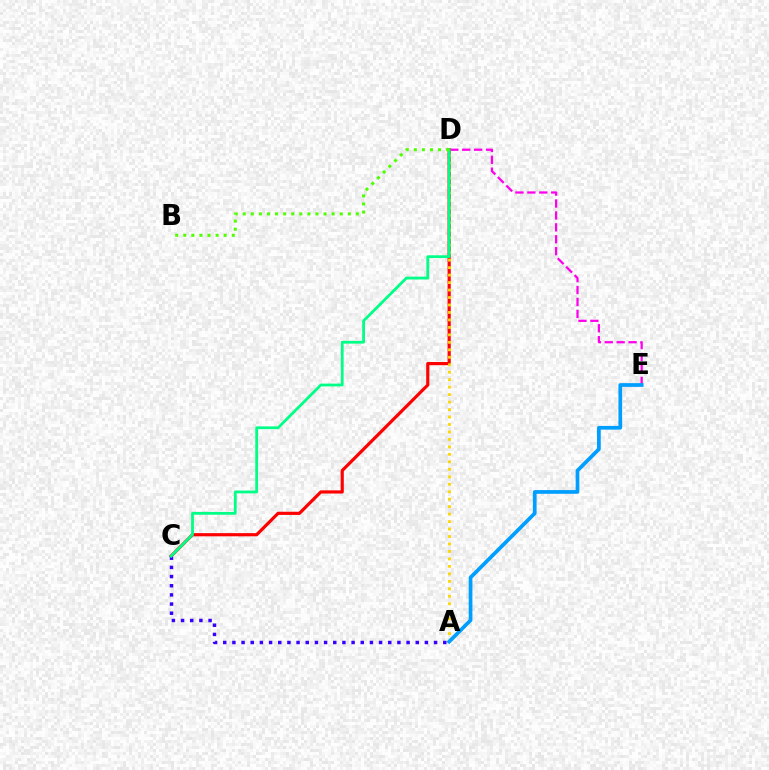{('D', 'E'): [{'color': '#ff00ed', 'line_style': 'dashed', 'thickness': 1.62}], ('C', 'D'): [{'color': '#ff0000', 'line_style': 'solid', 'thickness': 2.28}, {'color': '#00ff86', 'line_style': 'solid', 'thickness': 2.01}], ('A', 'D'): [{'color': '#ffd500', 'line_style': 'dotted', 'thickness': 2.03}], ('A', 'C'): [{'color': '#3700ff', 'line_style': 'dotted', 'thickness': 2.49}], ('A', 'E'): [{'color': '#009eff', 'line_style': 'solid', 'thickness': 2.67}], ('B', 'D'): [{'color': '#4fff00', 'line_style': 'dotted', 'thickness': 2.2}]}